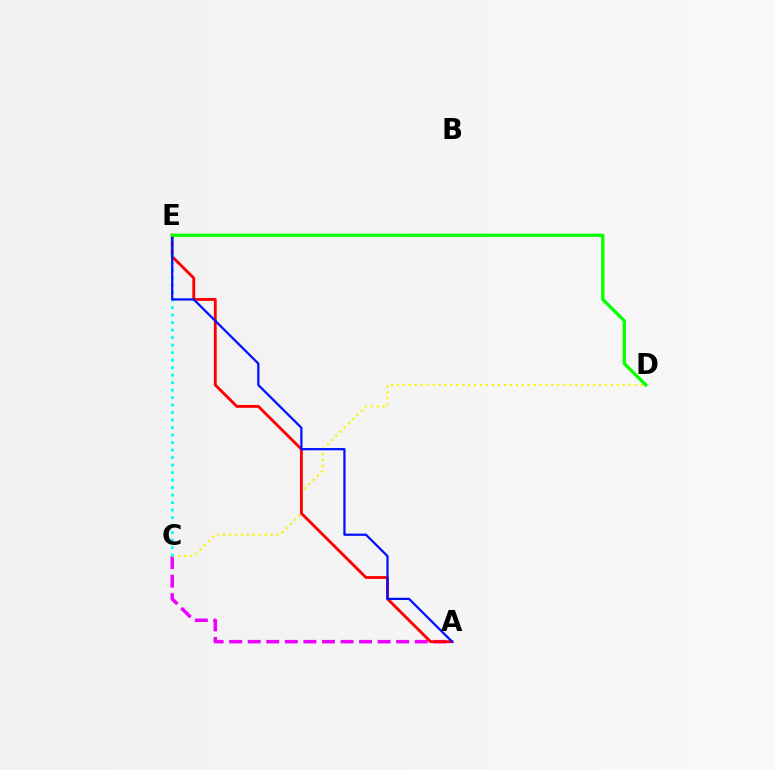{('A', 'C'): [{'color': '#ee00ff', 'line_style': 'dashed', 'thickness': 2.52}], ('C', 'D'): [{'color': '#fcf500', 'line_style': 'dotted', 'thickness': 1.61}], ('A', 'E'): [{'color': '#ff0000', 'line_style': 'solid', 'thickness': 2.05}, {'color': '#0010ff', 'line_style': 'solid', 'thickness': 1.61}], ('C', 'E'): [{'color': '#00fff6', 'line_style': 'dotted', 'thickness': 2.04}], ('D', 'E'): [{'color': '#08ff00', 'line_style': 'solid', 'thickness': 2.37}]}